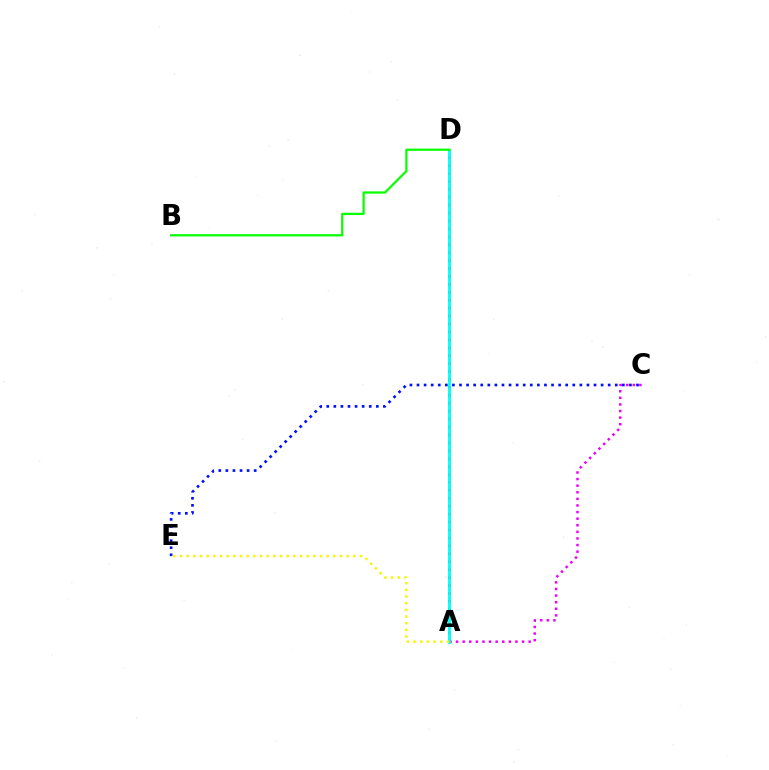{('C', 'E'): [{'color': '#0010ff', 'line_style': 'dotted', 'thickness': 1.92}], ('A', 'C'): [{'color': '#ee00ff', 'line_style': 'dotted', 'thickness': 1.79}], ('A', 'D'): [{'color': '#ff0000', 'line_style': 'dotted', 'thickness': 2.15}, {'color': '#00fff6', 'line_style': 'solid', 'thickness': 2.03}], ('A', 'E'): [{'color': '#fcf500', 'line_style': 'dotted', 'thickness': 1.81}], ('B', 'D'): [{'color': '#08ff00', 'line_style': 'solid', 'thickness': 1.61}]}